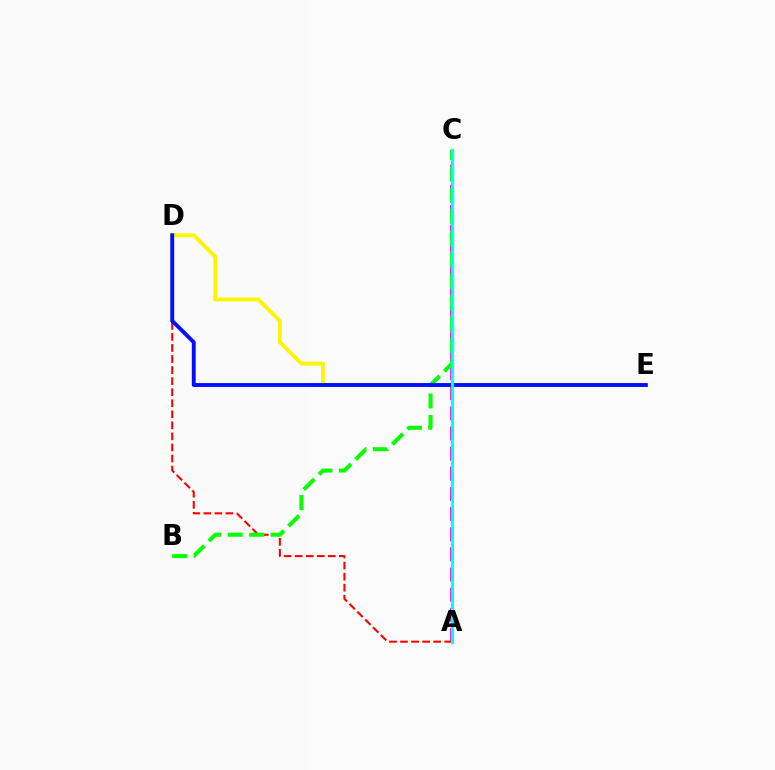{('D', 'E'): [{'color': '#fcf500', 'line_style': 'solid', 'thickness': 2.77}, {'color': '#0010ff', 'line_style': 'solid', 'thickness': 2.79}], ('A', 'C'): [{'color': '#ee00ff', 'line_style': 'dashed', 'thickness': 2.74}, {'color': '#00fff6', 'line_style': 'solid', 'thickness': 2.26}], ('A', 'D'): [{'color': '#ff0000', 'line_style': 'dashed', 'thickness': 1.5}], ('B', 'C'): [{'color': '#08ff00', 'line_style': 'dashed', 'thickness': 2.91}]}